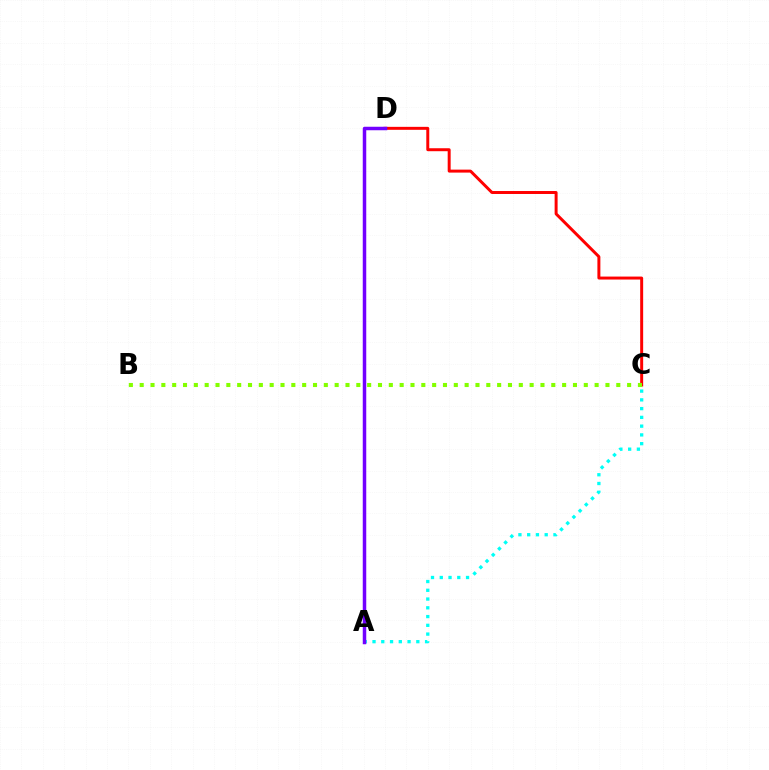{('C', 'D'): [{'color': '#ff0000', 'line_style': 'solid', 'thickness': 2.14}], ('A', 'C'): [{'color': '#00fff6', 'line_style': 'dotted', 'thickness': 2.38}], ('A', 'D'): [{'color': '#7200ff', 'line_style': 'solid', 'thickness': 2.51}], ('B', 'C'): [{'color': '#84ff00', 'line_style': 'dotted', 'thickness': 2.94}]}